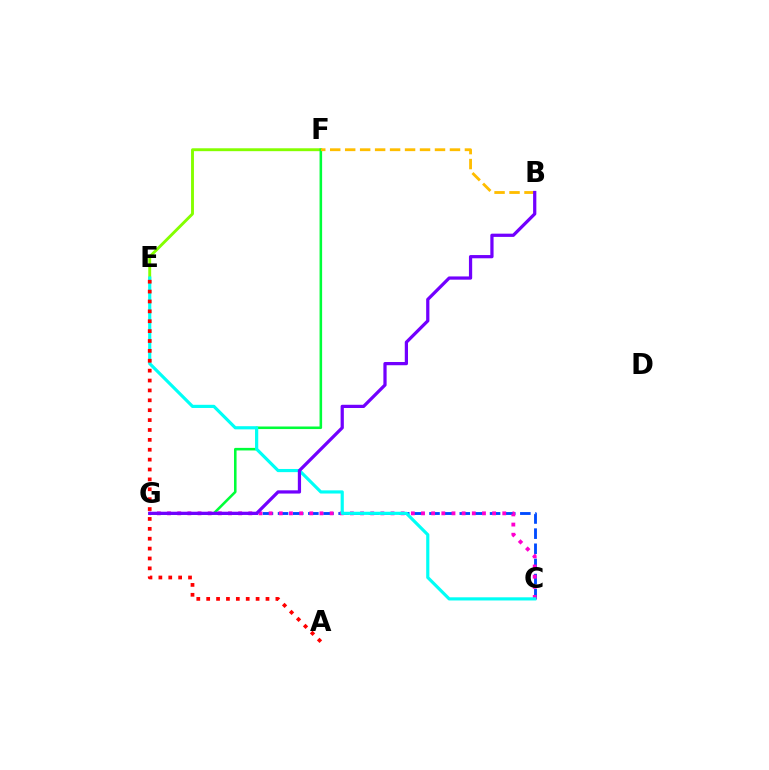{('C', 'G'): [{'color': '#004bff', 'line_style': 'dashed', 'thickness': 2.06}, {'color': '#ff00cf', 'line_style': 'dotted', 'thickness': 2.76}], ('E', 'F'): [{'color': '#84ff00', 'line_style': 'solid', 'thickness': 2.09}], ('F', 'G'): [{'color': '#00ff39', 'line_style': 'solid', 'thickness': 1.85}], ('C', 'E'): [{'color': '#00fff6', 'line_style': 'solid', 'thickness': 2.28}], ('B', 'F'): [{'color': '#ffbd00', 'line_style': 'dashed', 'thickness': 2.03}], ('B', 'G'): [{'color': '#7200ff', 'line_style': 'solid', 'thickness': 2.33}], ('A', 'E'): [{'color': '#ff0000', 'line_style': 'dotted', 'thickness': 2.69}]}